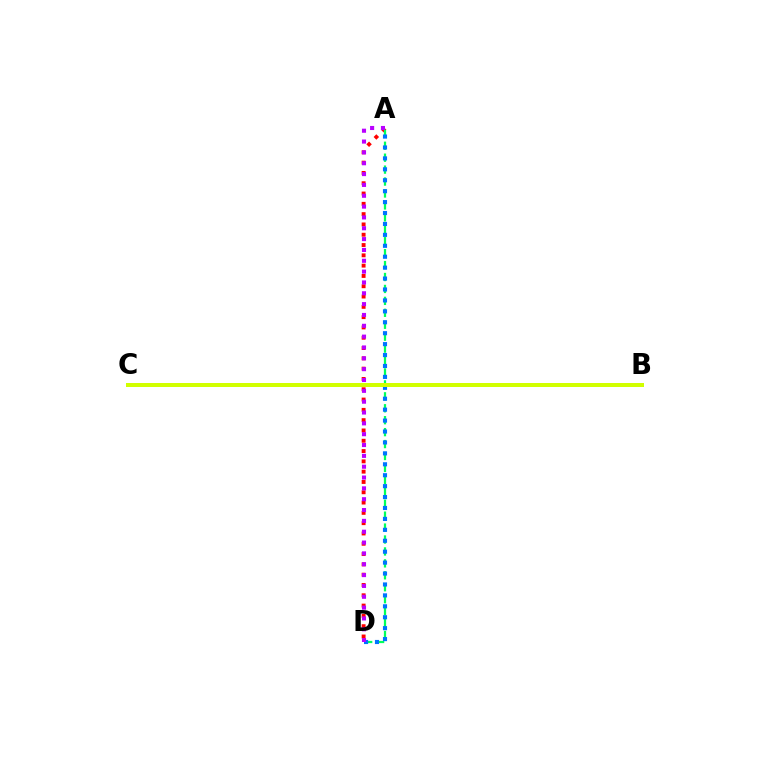{('A', 'D'): [{'color': '#ff0000', 'line_style': 'dotted', 'thickness': 2.8}, {'color': '#00ff5c', 'line_style': 'dashed', 'thickness': 1.62}, {'color': '#0074ff', 'line_style': 'dotted', 'thickness': 2.97}, {'color': '#b900ff', 'line_style': 'dotted', 'thickness': 2.94}], ('B', 'C'): [{'color': '#d1ff00', 'line_style': 'solid', 'thickness': 2.88}]}